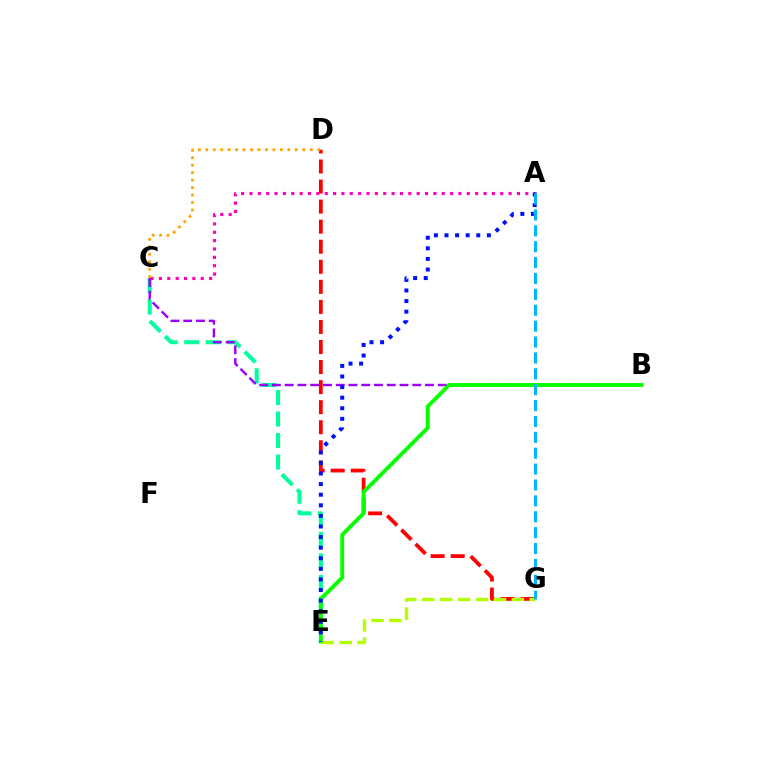{('C', 'E'): [{'color': '#00ff9d', 'line_style': 'dashed', 'thickness': 2.92}], ('A', 'C'): [{'color': '#ff00bd', 'line_style': 'dotted', 'thickness': 2.27}], ('D', 'G'): [{'color': '#ff0000', 'line_style': 'dashed', 'thickness': 2.72}], ('B', 'C'): [{'color': '#9b00ff', 'line_style': 'dashed', 'thickness': 1.73}], ('B', 'E'): [{'color': '#08ff00', 'line_style': 'solid', 'thickness': 2.81}], ('E', 'G'): [{'color': '#b3ff00', 'line_style': 'dashed', 'thickness': 2.44}], ('A', 'E'): [{'color': '#0010ff', 'line_style': 'dotted', 'thickness': 2.88}], ('A', 'G'): [{'color': '#00b5ff', 'line_style': 'dashed', 'thickness': 2.16}], ('C', 'D'): [{'color': '#ffa500', 'line_style': 'dotted', 'thickness': 2.03}]}